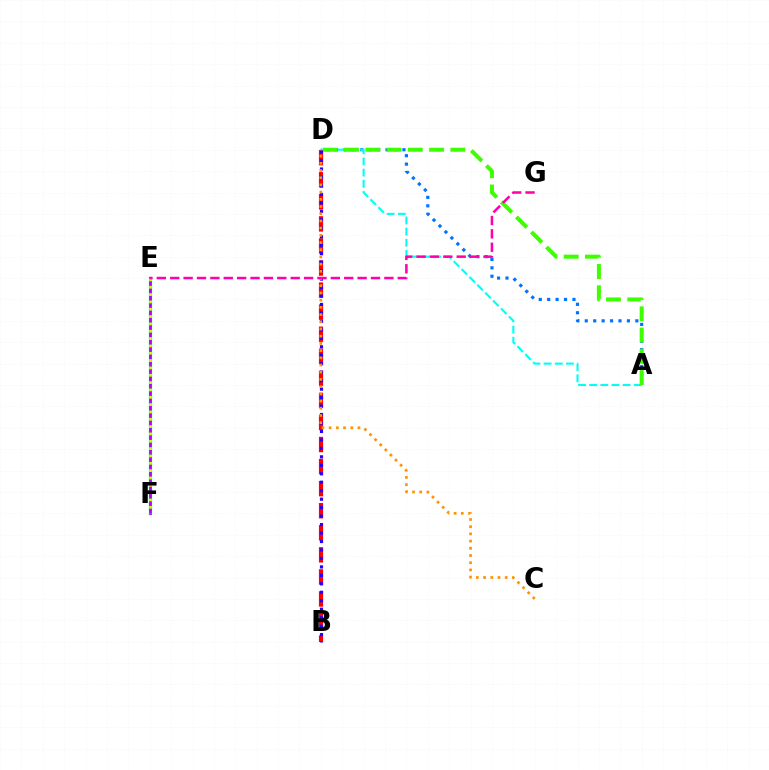{('A', 'D'): [{'color': '#0074ff', 'line_style': 'dotted', 'thickness': 2.29}, {'color': '#00fff6', 'line_style': 'dashed', 'thickness': 1.52}, {'color': '#3dff00', 'line_style': 'dashed', 'thickness': 2.89}], ('E', 'F'): [{'color': '#00ff5c', 'line_style': 'solid', 'thickness': 2.33}, {'color': '#b900ff', 'line_style': 'solid', 'thickness': 1.94}, {'color': '#d1ff00', 'line_style': 'dotted', 'thickness': 1.99}], ('B', 'D'): [{'color': '#ff0000', 'line_style': 'dashed', 'thickness': 3.0}, {'color': '#2500ff', 'line_style': 'dotted', 'thickness': 2.3}], ('C', 'D'): [{'color': '#ff9400', 'line_style': 'dotted', 'thickness': 1.96}], ('E', 'G'): [{'color': '#ff00ac', 'line_style': 'dashed', 'thickness': 1.82}]}